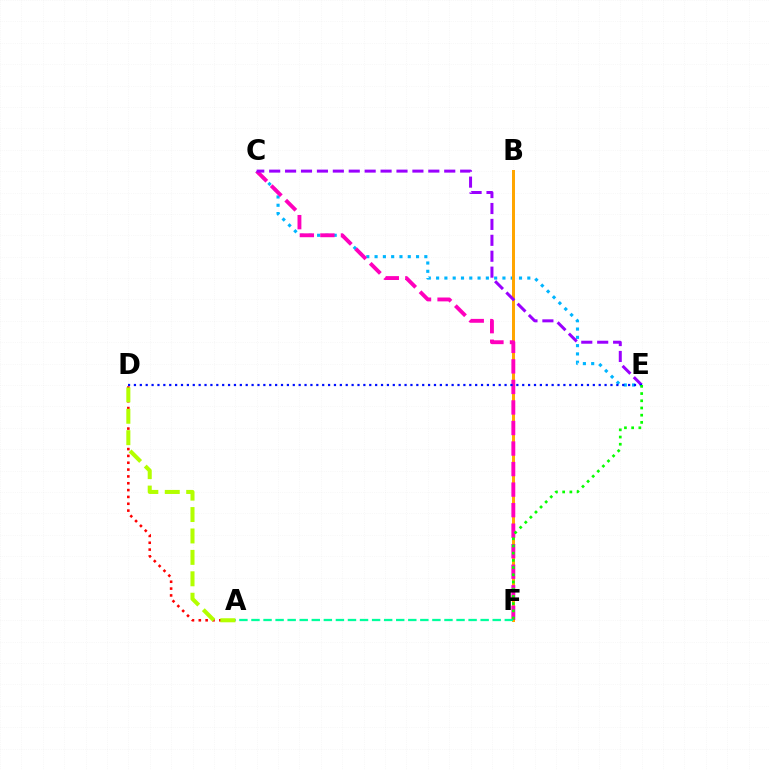{('C', 'E'): [{'color': '#00b5ff', 'line_style': 'dotted', 'thickness': 2.25}, {'color': '#9b00ff', 'line_style': 'dashed', 'thickness': 2.16}], ('A', 'D'): [{'color': '#ff0000', 'line_style': 'dotted', 'thickness': 1.86}, {'color': '#b3ff00', 'line_style': 'dashed', 'thickness': 2.91}], ('B', 'F'): [{'color': '#ffa500', 'line_style': 'solid', 'thickness': 2.16}], ('C', 'F'): [{'color': '#ff00bd', 'line_style': 'dashed', 'thickness': 2.79}], ('A', 'F'): [{'color': '#00ff9d', 'line_style': 'dashed', 'thickness': 1.64}], ('D', 'E'): [{'color': '#0010ff', 'line_style': 'dotted', 'thickness': 1.6}], ('E', 'F'): [{'color': '#08ff00', 'line_style': 'dotted', 'thickness': 1.96}]}